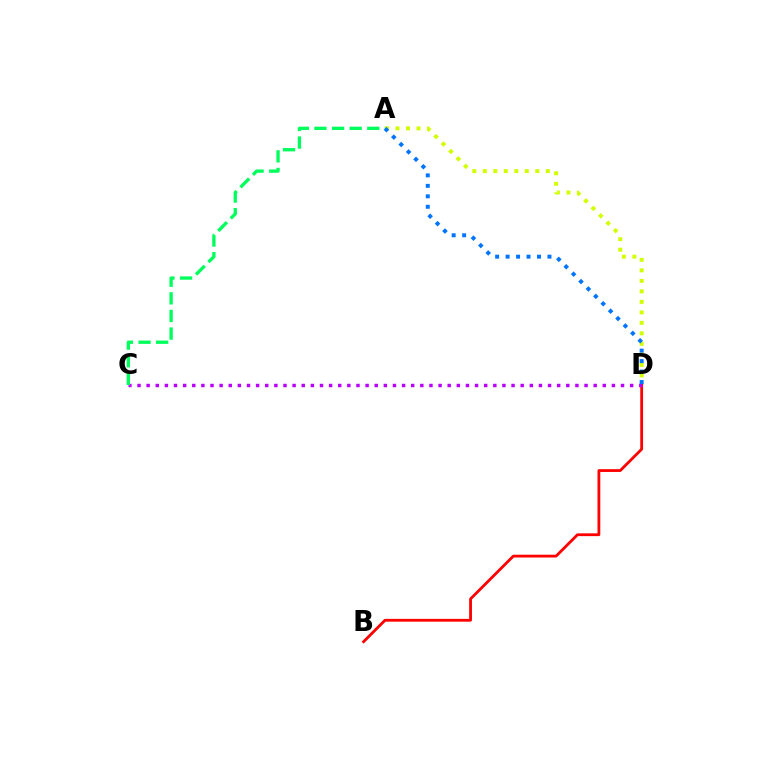{('A', 'D'): [{'color': '#d1ff00', 'line_style': 'dotted', 'thickness': 2.85}, {'color': '#0074ff', 'line_style': 'dotted', 'thickness': 2.84}], ('B', 'D'): [{'color': '#ff0000', 'line_style': 'solid', 'thickness': 2.01}], ('C', 'D'): [{'color': '#b900ff', 'line_style': 'dotted', 'thickness': 2.48}], ('A', 'C'): [{'color': '#00ff5c', 'line_style': 'dashed', 'thickness': 2.39}]}